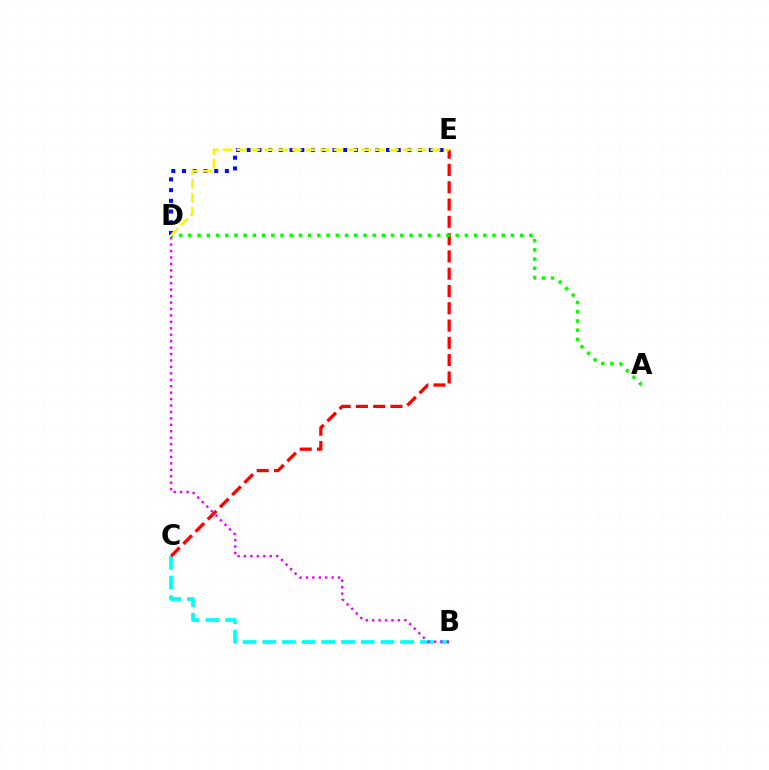{('B', 'C'): [{'color': '#00fff6', 'line_style': 'dashed', 'thickness': 2.68}], ('C', 'E'): [{'color': '#ff0000', 'line_style': 'dashed', 'thickness': 2.35}], ('A', 'D'): [{'color': '#08ff00', 'line_style': 'dotted', 'thickness': 2.5}], ('D', 'E'): [{'color': '#0010ff', 'line_style': 'dotted', 'thickness': 2.91}, {'color': '#fcf500', 'line_style': 'dashed', 'thickness': 1.88}], ('B', 'D'): [{'color': '#ee00ff', 'line_style': 'dotted', 'thickness': 1.75}]}